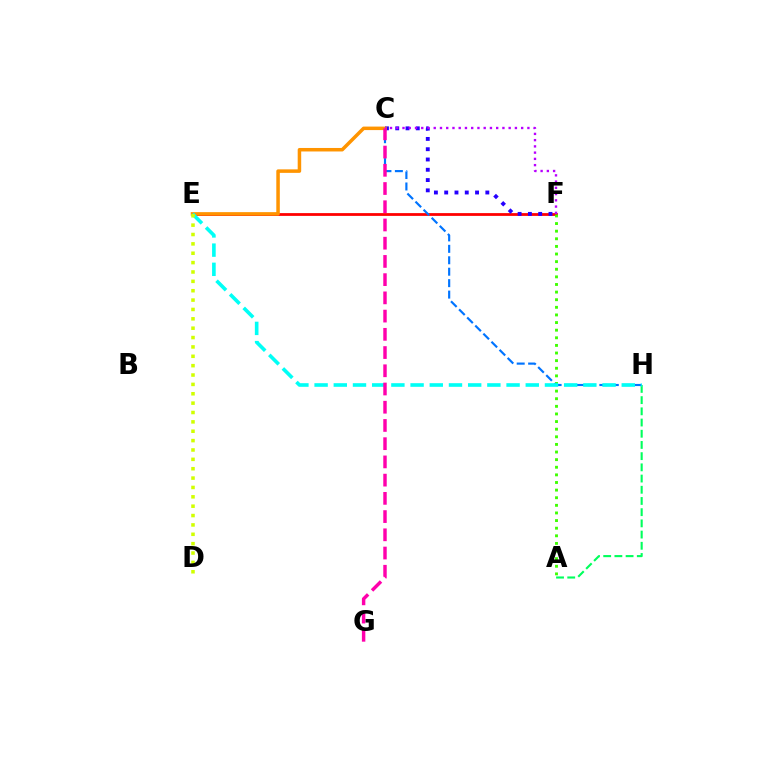{('E', 'F'): [{'color': '#ff0000', 'line_style': 'solid', 'thickness': 2.0}], ('A', 'F'): [{'color': '#3dff00', 'line_style': 'dotted', 'thickness': 2.07}], ('A', 'H'): [{'color': '#00ff5c', 'line_style': 'dashed', 'thickness': 1.52}], ('C', 'F'): [{'color': '#2500ff', 'line_style': 'dotted', 'thickness': 2.79}, {'color': '#b900ff', 'line_style': 'dotted', 'thickness': 1.7}], ('C', 'H'): [{'color': '#0074ff', 'line_style': 'dashed', 'thickness': 1.55}], ('C', 'E'): [{'color': '#ff9400', 'line_style': 'solid', 'thickness': 2.52}], ('E', 'H'): [{'color': '#00fff6', 'line_style': 'dashed', 'thickness': 2.61}], ('C', 'G'): [{'color': '#ff00ac', 'line_style': 'dashed', 'thickness': 2.48}], ('D', 'E'): [{'color': '#d1ff00', 'line_style': 'dotted', 'thickness': 2.55}]}